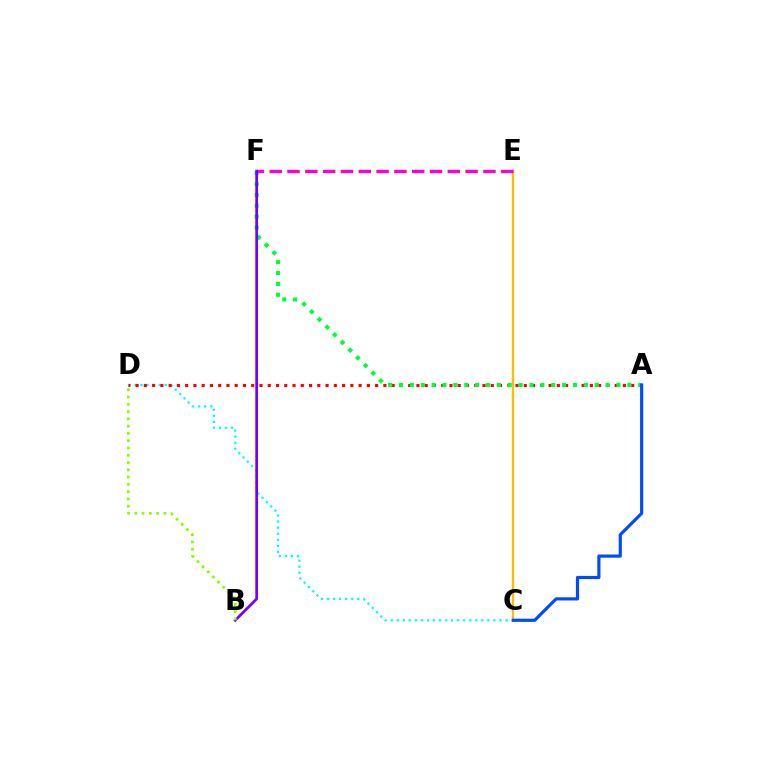{('C', 'D'): [{'color': '#00fff6', 'line_style': 'dotted', 'thickness': 1.64}], ('A', 'D'): [{'color': '#ff0000', 'line_style': 'dotted', 'thickness': 2.24}], ('C', 'E'): [{'color': '#ffbd00', 'line_style': 'solid', 'thickness': 1.71}], ('A', 'F'): [{'color': '#00ff39', 'line_style': 'dotted', 'thickness': 2.95}], ('A', 'C'): [{'color': '#004bff', 'line_style': 'solid', 'thickness': 2.28}], ('E', 'F'): [{'color': '#ff00cf', 'line_style': 'dashed', 'thickness': 2.42}], ('B', 'F'): [{'color': '#7200ff', 'line_style': 'solid', 'thickness': 1.98}], ('B', 'D'): [{'color': '#84ff00', 'line_style': 'dotted', 'thickness': 1.98}]}